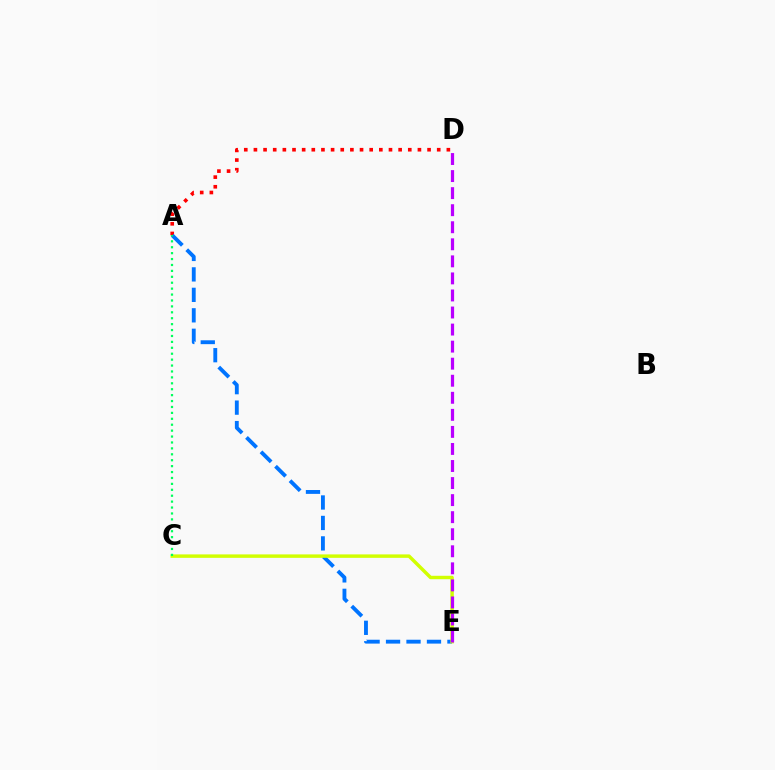{('A', 'D'): [{'color': '#ff0000', 'line_style': 'dotted', 'thickness': 2.62}], ('A', 'E'): [{'color': '#0074ff', 'line_style': 'dashed', 'thickness': 2.78}], ('C', 'E'): [{'color': '#d1ff00', 'line_style': 'solid', 'thickness': 2.48}], ('D', 'E'): [{'color': '#b900ff', 'line_style': 'dashed', 'thickness': 2.32}], ('A', 'C'): [{'color': '#00ff5c', 'line_style': 'dotted', 'thickness': 1.61}]}